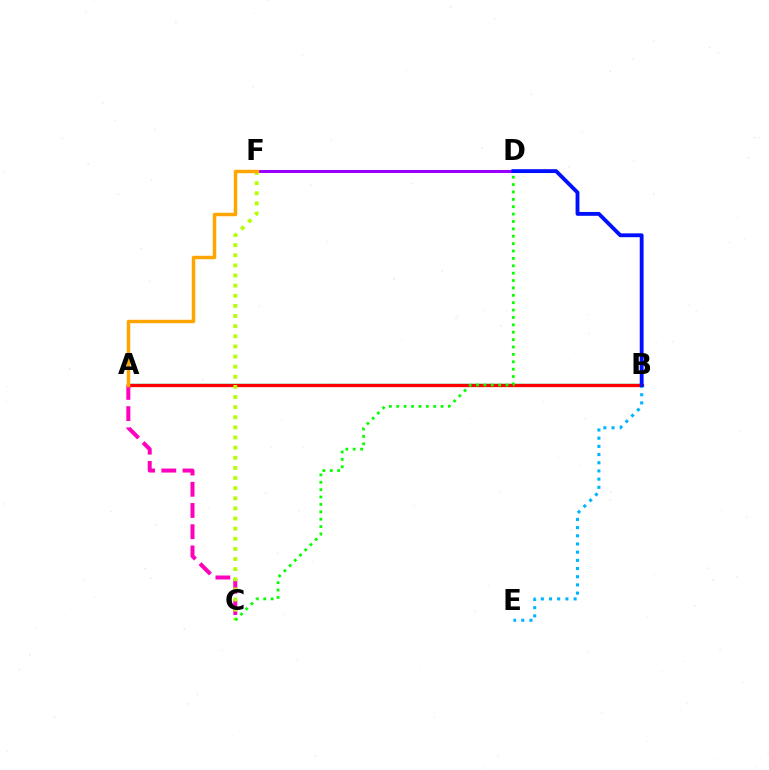{('A', 'B'): [{'color': '#00ff9d', 'line_style': 'solid', 'thickness': 1.79}, {'color': '#ff0000', 'line_style': 'solid', 'thickness': 2.37}], ('D', 'F'): [{'color': '#9b00ff', 'line_style': 'solid', 'thickness': 2.17}], ('A', 'C'): [{'color': '#ff00bd', 'line_style': 'dashed', 'thickness': 2.88}], ('B', 'E'): [{'color': '#00b5ff', 'line_style': 'dotted', 'thickness': 2.22}], ('C', 'F'): [{'color': '#b3ff00', 'line_style': 'dotted', 'thickness': 2.75}], ('C', 'D'): [{'color': '#08ff00', 'line_style': 'dotted', 'thickness': 2.01}], ('B', 'D'): [{'color': '#0010ff', 'line_style': 'solid', 'thickness': 2.77}], ('A', 'F'): [{'color': '#ffa500', 'line_style': 'solid', 'thickness': 2.49}]}